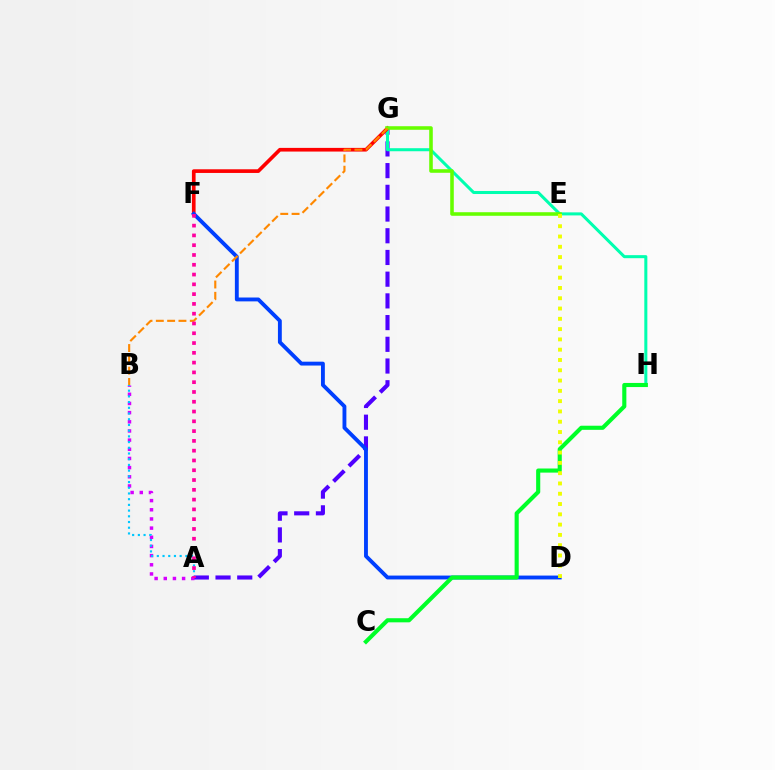{('A', 'G'): [{'color': '#4f00ff', 'line_style': 'dashed', 'thickness': 2.95}], ('A', 'B'): [{'color': '#d600ff', 'line_style': 'dotted', 'thickness': 2.49}, {'color': '#00c7ff', 'line_style': 'dotted', 'thickness': 1.55}], ('G', 'H'): [{'color': '#00ffaf', 'line_style': 'solid', 'thickness': 2.19}], ('F', 'G'): [{'color': '#ff0000', 'line_style': 'solid', 'thickness': 2.64}], ('D', 'F'): [{'color': '#003fff', 'line_style': 'solid', 'thickness': 2.78}], ('C', 'H'): [{'color': '#00ff27', 'line_style': 'solid', 'thickness': 2.96}], ('E', 'G'): [{'color': '#66ff00', 'line_style': 'solid', 'thickness': 2.57}], ('B', 'G'): [{'color': '#ff8800', 'line_style': 'dashed', 'thickness': 1.54}], ('D', 'E'): [{'color': '#eeff00', 'line_style': 'dotted', 'thickness': 2.8}], ('A', 'F'): [{'color': '#ff00a0', 'line_style': 'dotted', 'thickness': 2.66}]}